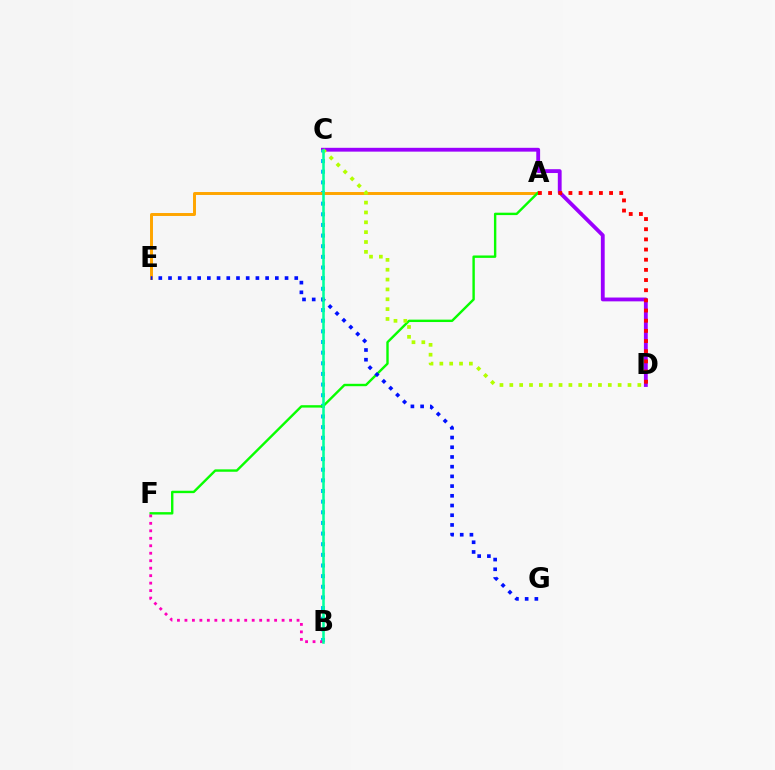{('C', 'D'): [{'color': '#9b00ff', 'line_style': 'solid', 'thickness': 2.76}, {'color': '#b3ff00', 'line_style': 'dotted', 'thickness': 2.68}], ('B', 'C'): [{'color': '#00b5ff', 'line_style': 'dotted', 'thickness': 2.89}, {'color': '#00ff9d', 'line_style': 'solid', 'thickness': 1.85}], ('A', 'E'): [{'color': '#ffa500', 'line_style': 'solid', 'thickness': 2.13}], ('A', 'F'): [{'color': '#08ff00', 'line_style': 'solid', 'thickness': 1.73}], ('E', 'G'): [{'color': '#0010ff', 'line_style': 'dotted', 'thickness': 2.64}], ('B', 'F'): [{'color': '#ff00bd', 'line_style': 'dotted', 'thickness': 2.03}], ('A', 'D'): [{'color': '#ff0000', 'line_style': 'dotted', 'thickness': 2.76}]}